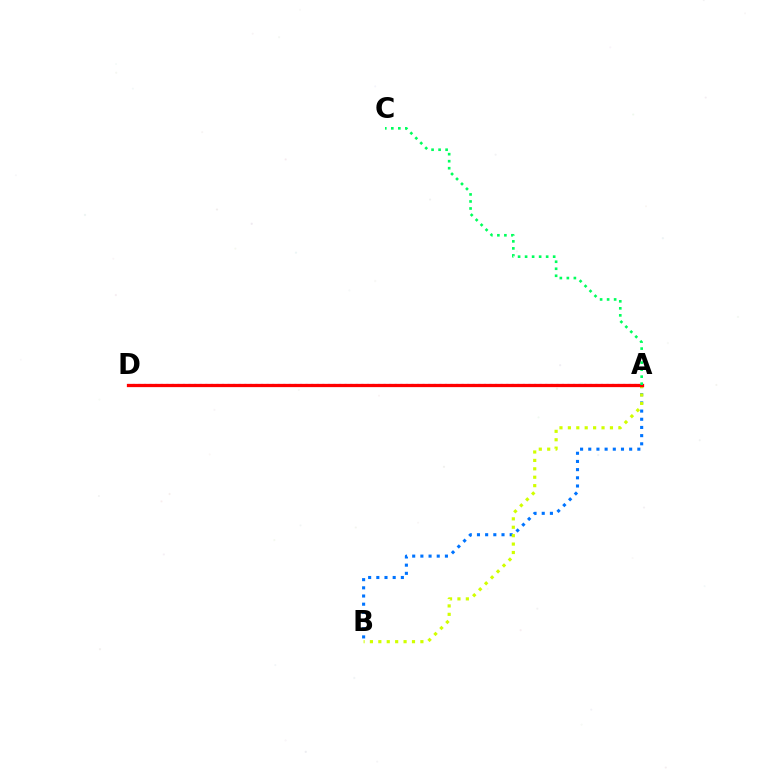{('A', 'B'): [{'color': '#0074ff', 'line_style': 'dotted', 'thickness': 2.22}, {'color': '#d1ff00', 'line_style': 'dotted', 'thickness': 2.29}], ('A', 'D'): [{'color': '#b900ff', 'line_style': 'dotted', 'thickness': 1.51}, {'color': '#ff0000', 'line_style': 'solid', 'thickness': 2.35}], ('A', 'C'): [{'color': '#00ff5c', 'line_style': 'dotted', 'thickness': 1.91}]}